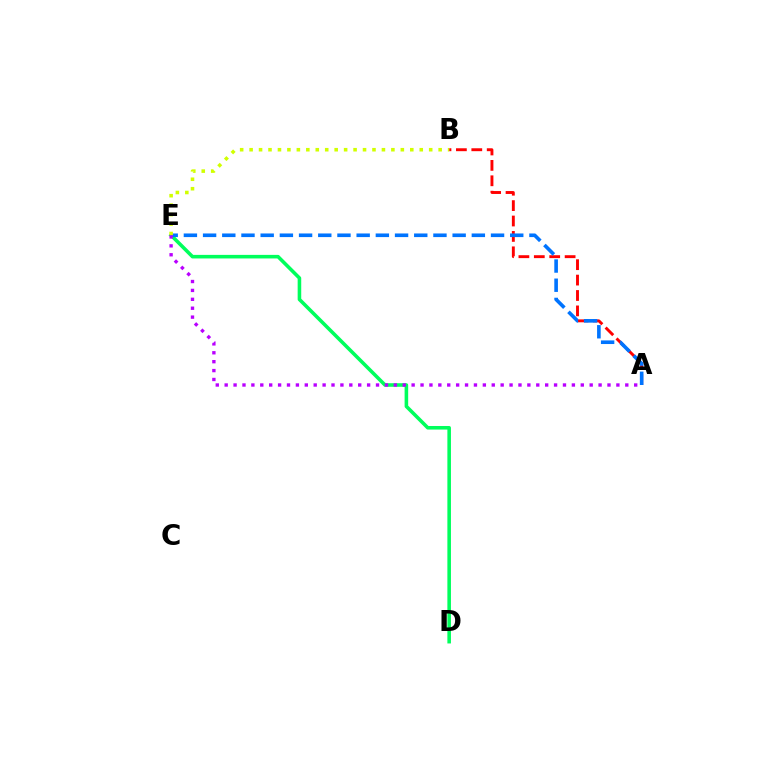{('A', 'B'): [{'color': '#ff0000', 'line_style': 'dashed', 'thickness': 2.09}], ('D', 'E'): [{'color': '#00ff5c', 'line_style': 'solid', 'thickness': 2.57}], ('A', 'E'): [{'color': '#0074ff', 'line_style': 'dashed', 'thickness': 2.61}, {'color': '#b900ff', 'line_style': 'dotted', 'thickness': 2.42}], ('B', 'E'): [{'color': '#d1ff00', 'line_style': 'dotted', 'thickness': 2.57}]}